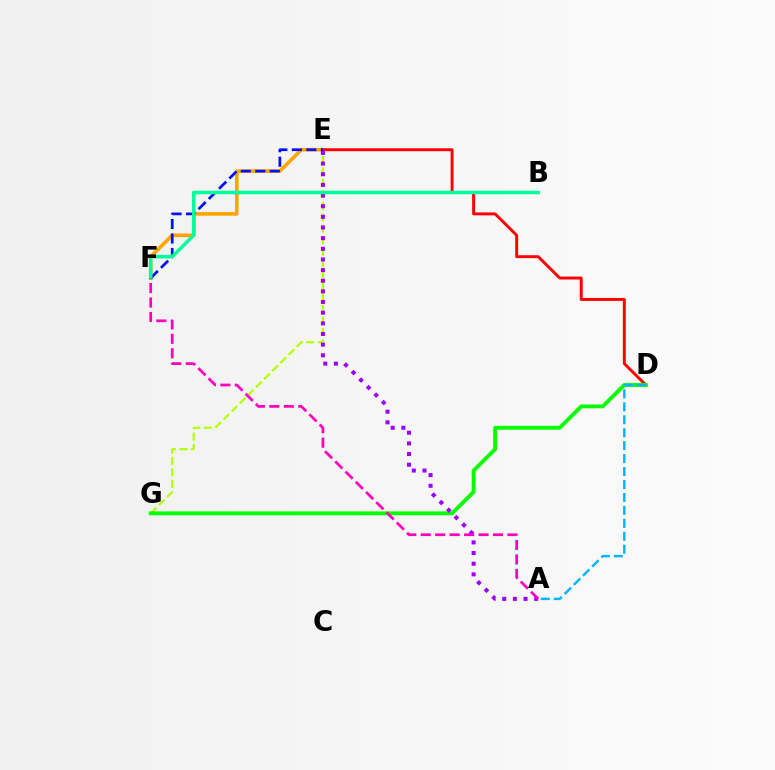{('E', 'F'): [{'color': '#ffa500', 'line_style': 'solid', 'thickness': 2.61}, {'color': '#0010ff', 'line_style': 'dashed', 'thickness': 1.97}], ('E', 'G'): [{'color': '#b3ff00', 'line_style': 'dashed', 'thickness': 1.56}], ('D', 'E'): [{'color': '#ff0000', 'line_style': 'solid', 'thickness': 2.11}], ('D', 'G'): [{'color': '#08ff00', 'line_style': 'solid', 'thickness': 2.78}], ('A', 'E'): [{'color': '#9b00ff', 'line_style': 'dotted', 'thickness': 2.89}], ('B', 'F'): [{'color': '#00ff9d', 'line_style': 'solid', 'thickness': 2.54}], ('A', 'F'): [{'color': '#ff00bd', 'line_style': 'dashed', 'thickness': 1.96}], ('A', 'D'): [{'color': '#00b5ff', 'line_style': 'dashed', 'thickness': 1.76}]}